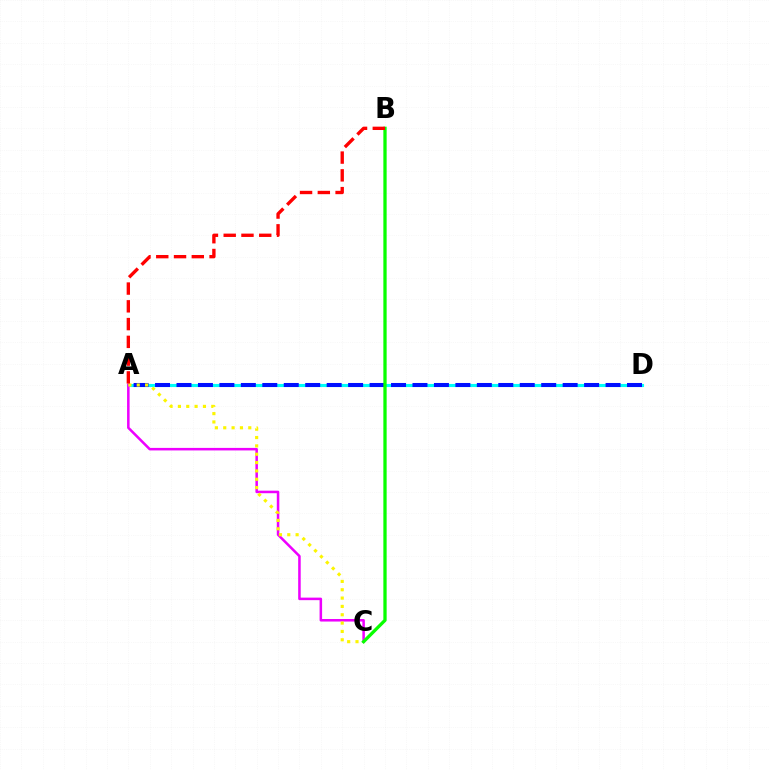{('A', 'D'): [{'color': '#00fff6', 'line_style': 'solid', 'thickness': 2.24}, {'color': '#0010ff', 'line_style': 'dashed', 'thickness': 2.91}], ('A', 'C'): [{'color': '#ee00ff', 'line_style': 'solid', 'thickness': 1.83}, {'color': '#fcf500', 'line_style': 'dotted', 'thickness': 2.27}], ('B', 'C'): [{'color': '#08ff00', 'line_style': 'solid', 'thickness': 2.37}], ('A', 'B'): [{'color': '#ff0000', 'line_style': 'dashed', 'thickness': 2.41}]}